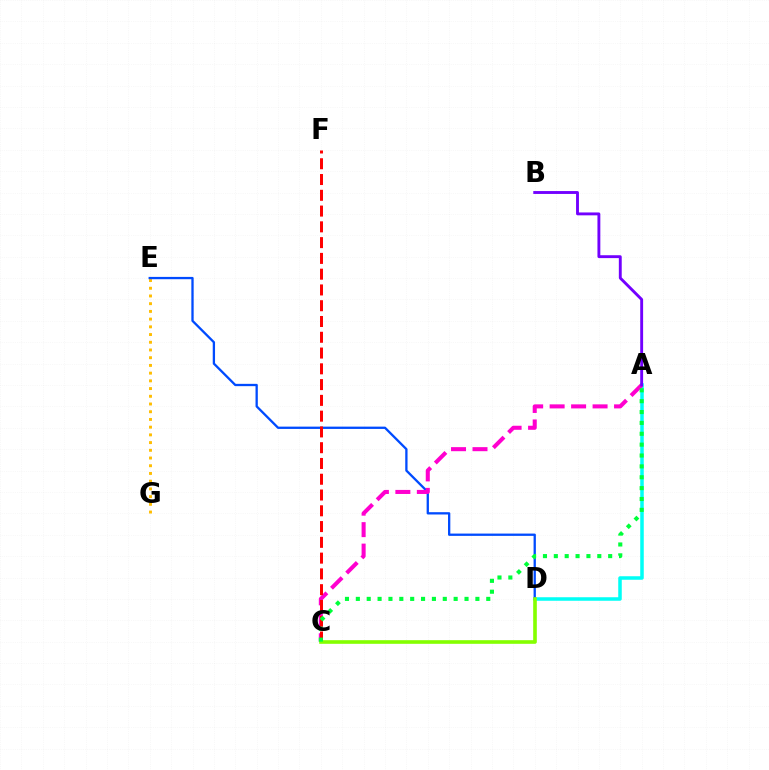{('A', 'D'): [{'color': '#00fff6', 'line_style': 'solid', 'thickness': 2.54}], ('E', 'G'): [{'color': '#ffbd00', 'line_style': 'dotted', 'thickness': 2.1}], ('D', 'E'): [{'color': '#004bff', 'line_style': 'solid', 'thickness': 1.66}], ('A', 'C'): [{'color': '#ff00cf', 'line_style': 'dashed', 'thickness': 2.92}, {'color': '#00ff39', 'line_style': 'dotted', 'thickness': 2.95}], ('C', 'F'): [{'color': '#ff0000', 'line_style': 'dashed', 'thickness': 2.14}], ('A', 'B'): [{'color': '#7200ff', 'line_style': 'solid', 'thickness': 2.08}], ('C', 'D'): [{'color': '#84ff00', 'line_style': 'solid', 'thickness': 2.61}]}